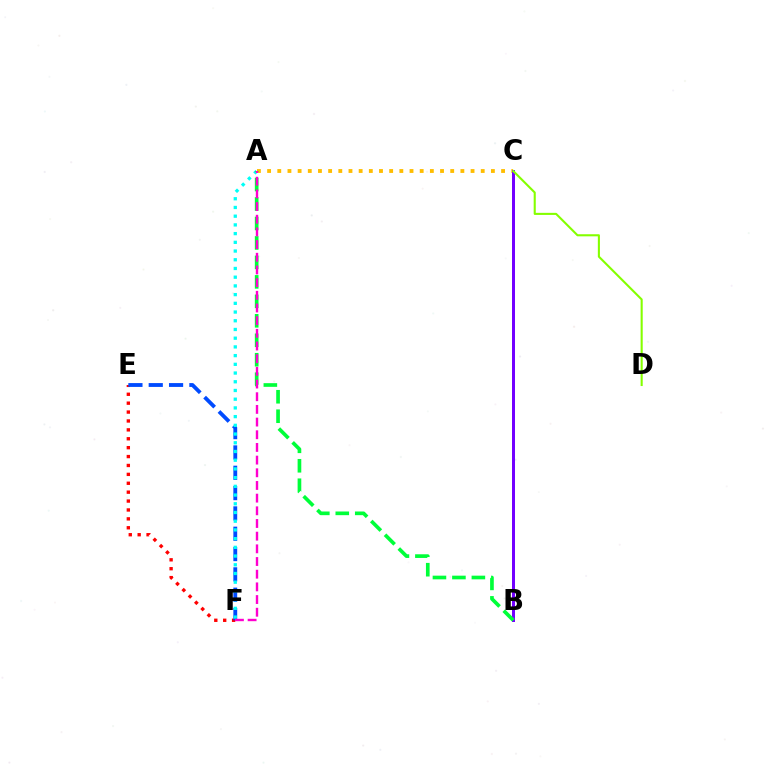{('E', 'F'): [{'color': '#ff0000', 'line_style': 'dotted', 'thickness': 2.42}, {'color': '#004bff', 'line_style': 'dashed', 'thickness': 2.76}], ('A', 'C'): [{'color': '#ffbd00', 'line_style': 'dotted', 'thickness': 2.76}], ('A', 'F'): [{'color': '#00fff6', 'line_style': 'dotted', 'thickness': 2.37}, {'color': '#ff00cf', 'line_style': 'dashed', 'thickness': 1.72}], ('B', 'C'): [{'color': '#7200ff', 'line_style': 'solid', 'thickness': 2.15}], ('A', 'B'): [{'color': '#00ff39', 'line_style': 'dashed', 'thickness': 2.64}], ('C', 'D'): [{'color': '#84ff00', 'line_style': 'solid', 'thickness': 1.51}]}